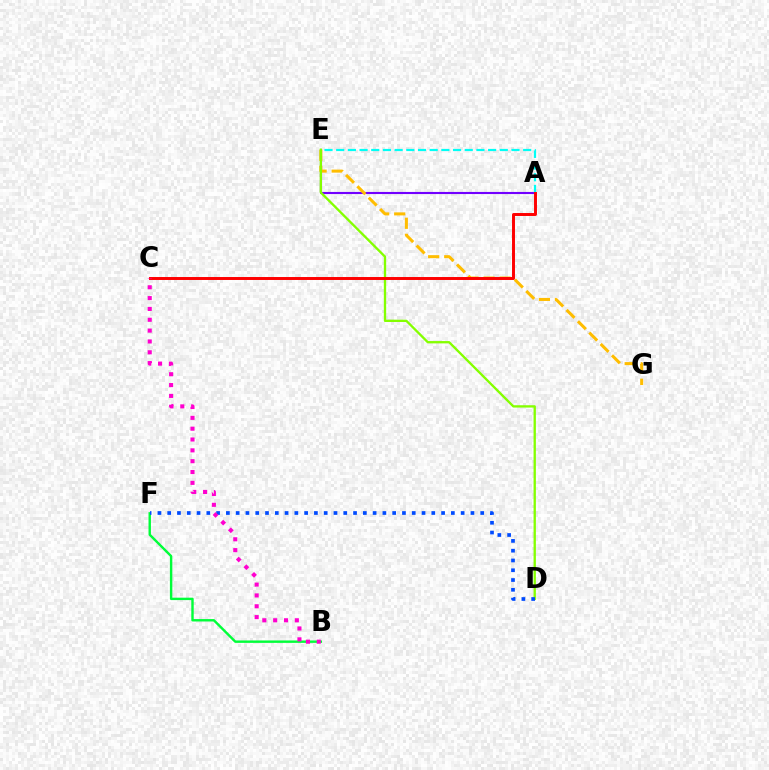{('A', 'E'): [{'color': '#7200ff', 'line_style': 'solid', 'thickness': 1.52}, {'color': '#00fff6', 'line_style': 'dashed', 'thickness': 1.59}], ('E', 'G'): [{'color': '#ffbd00', 'line_style': 'dashed', 'thickness': 2.18}], ('B', 'F'): [{'color': '#00ff39', 'line_style': 'solid', 'thickness': 1.74}], ('D', 'E'): [{'color': '#84ff00', 'line_style': 'solid', 'thickness': 1.68}], ('D', 'F'): [{'color': '#004bff', 'line_style': 'dotted', 'thickness': 2.66}], ('A', 'C'): [{'color': '#ff0000', 'line_style': 'solid', 'thickness': 2.13}], ('B', 'C'): [{'color': '#ff00cf', 'line_style': 'dotted', 'thickness': 2.94}]}